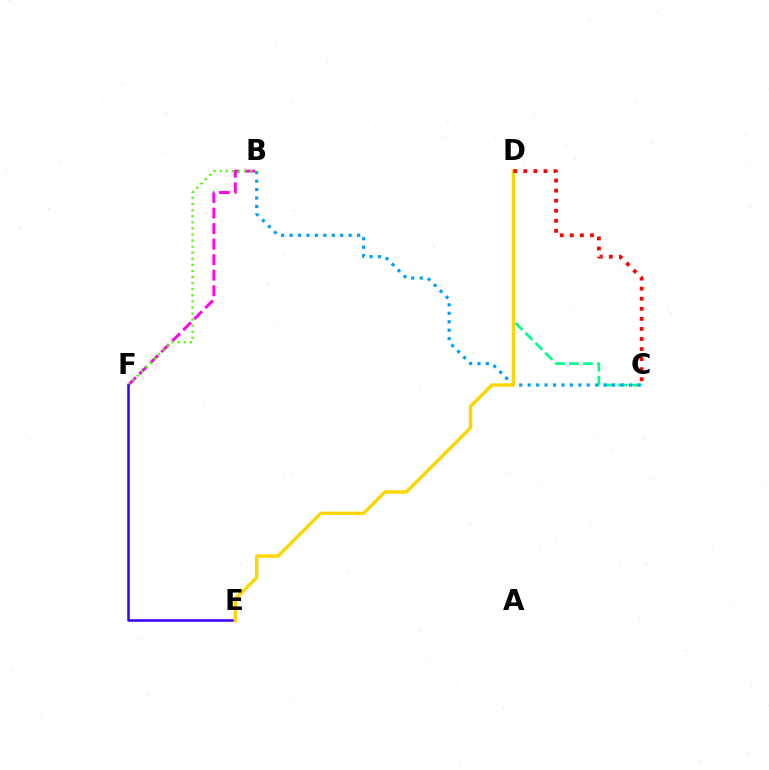{('B', 'F'): [{'color': '#ff00ed', 'line_style': 'dashed', 'thickness': 2.11}, {'color': '#4fff00', 'line_style': 'dotted', 'thickness': 1.65}], ('C', 'D'): [{'color': '#00ff86', 'line_style': 'dashed', 'thickness': 1.91}, {'color': '#ff0000', 'line_style': 'dotted', 'thickness': 2.73}], ('B', 'C'): [{'color': '#009eff', 'line_style': 'dotted', 'thickness': 2.29}], ('E', 'F'): [{'color': '#3700ff', 'line_style': 'solid', 'thickness': 1.82}], ('D', 'E'): [{'color': '#ffd500', 'line_style': 'solid', 'thickness': 2.43}]}